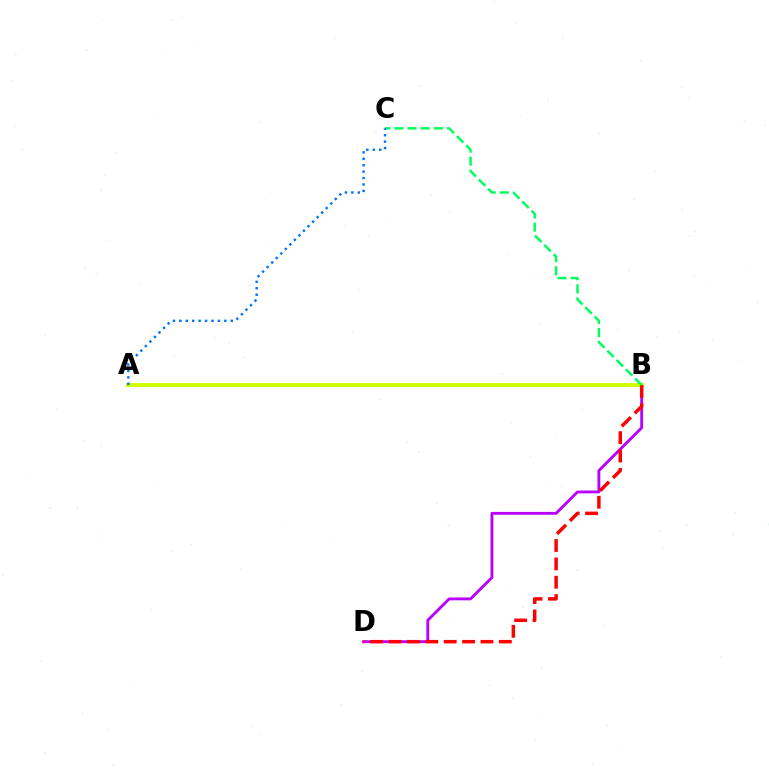{('B', 'D'): [{'color': '#b900ff', 'line_style': 'solid', 'thickness': 2.06}, {'color': '#ff0000', 'line_style': 'dashed', 'thickness': 2.5}], ('A', 'B'): [{'color': '#d1ff00', 'line_style': 'solid', 'thickness': 2.79}], ('B', 'C'): [{'color': '#00ff5c', 'line_style': 'dashed', 'thickness': 1.78}], ('A', 'C'): [{'color': '#0074ff', 'line_style': 'dotted', 'thickness': 1.75}]}